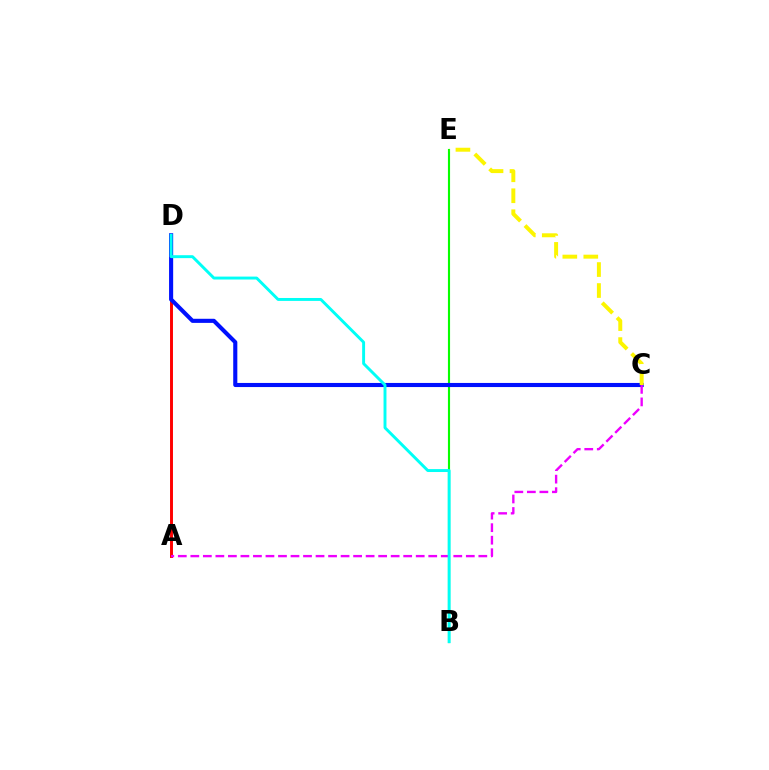{('A', 'D'): [{'color': '#ff0000', 'line_style': 'solid', 'thickness': 2.11}], ('B', 'E'): [{'color': '#08ff00', 'line_style': 'solid', 'thickness': 1.53}], ('C', 'D'): [{'color': '#0010ff', 'line_style': 'solid', 'thickness': 2.95}], ('A', 'C'): [{'color': '#ee00ff', 'line_style': 'dashed', 'thickness': 1.7}], ('B', 'D'): [{'color': '#00fff6', 'line_style': 'solid', 'thickness': 2.11}], ('C', 'E'): [{'color': '#fcf500', 'line_style': 'dashed', 'thickness': 2.85}]}